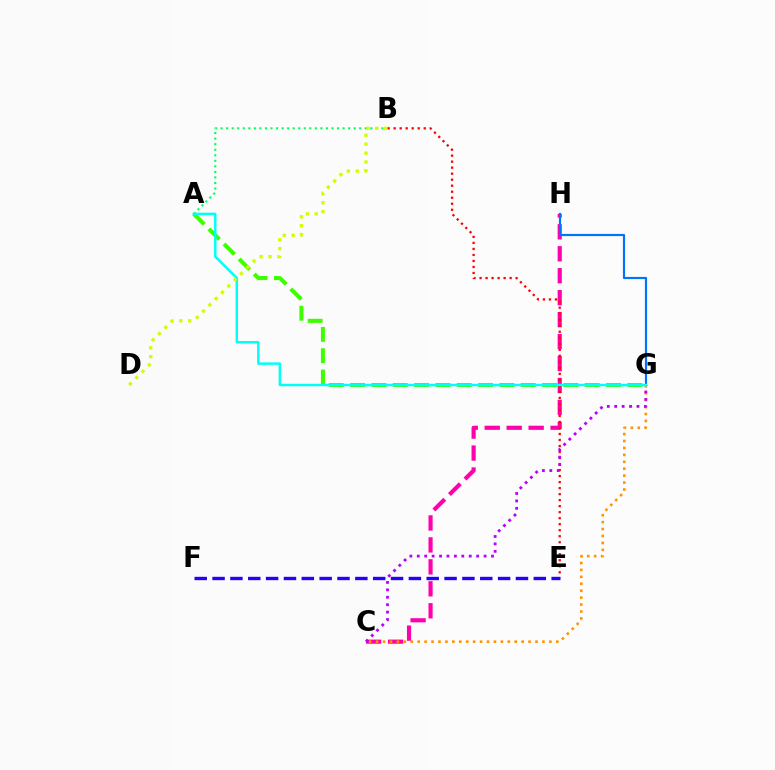{('A', 'G'): [{'color': '#3dff00', 'line_style': 'dashed', 'thickness': 2.9}, {'color': '#00fff6', 'line_style': 'solid', 'thickness': 1.78}], ('C', 'H'): [{'color': '#ff00ac', 'line_style': 'dashed', 'thickness': 2.98}], ('A', 'B'): [{'color': '#00ff5c', 'line_style': 'dotted', 'thickness': 1.51}], ('C', 'G'): [{'color': '#ff9400', 'line_style': 'dotted', 'thickness': 1.88}, {'color': '#b900ff', 'line_style': 'dotted', 'thickness': 2.02}], ('G', 'H'): [{'color': '#0074ff', 'line_style': 'solid', 'thickness': 1.57}], ('B', 'E'): [{'color': '#ff0000', 'line_style': 'dotted', 'thickness': 1.63}], ('E', 'F'): [{'color': '#2500ff', 'line_style': 'dashed', 'thickness': 2.42}], ('B', 'D'): [{'color': '#d1ff00', 'line_style': 'dotted', 'thickness': 2.42}]}